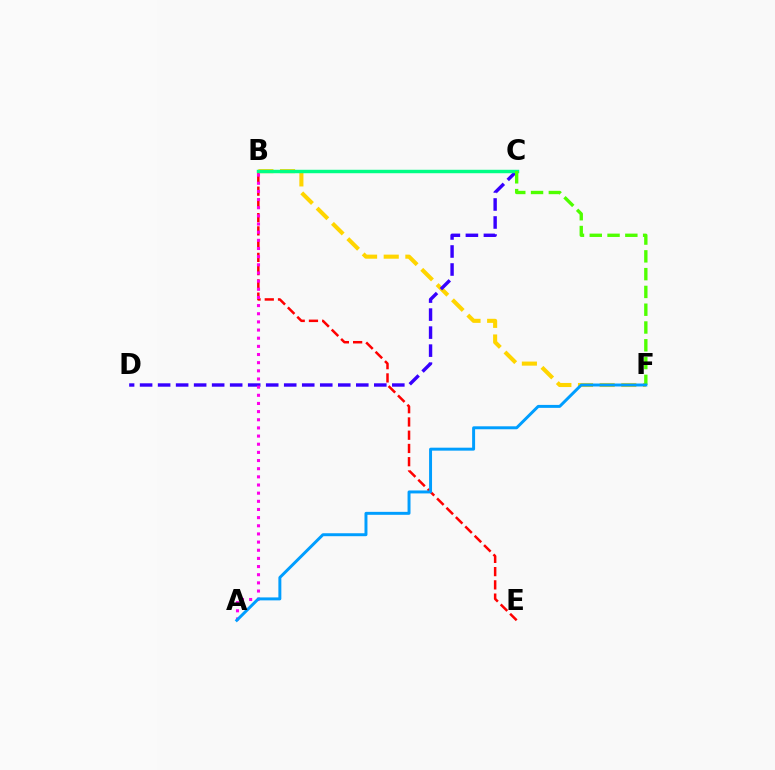{('B', 'F'): [{'color': '#ffd500', 'line_style': 'dashed', 'thickness': 2.94}], ('C', 'D'): [{'color': '#3700ff', 'line_style': 'dashed', 'thickness': 2.45}], ('B', 'C'): [{'color': '#00ff86', 'line_style': 'solid', 'thickness': 2.48}], ('B', 'E'): [{'color': '#ff0000', 'line_style': 'dashed', 'thickness': 1.8}], ('C', 'F'): [{'color': '#4fff00', 'line_style': 'dashed', 'thickness': 2.42}], ('A', 'B'): [{'color': '#ff00ed', 'line_style': 'dotted', 'thickness': 2.22}], ('A', 'F'): [{'color': '#009eff', 'line_style': 'solid', 'thickness': 2.13}]}